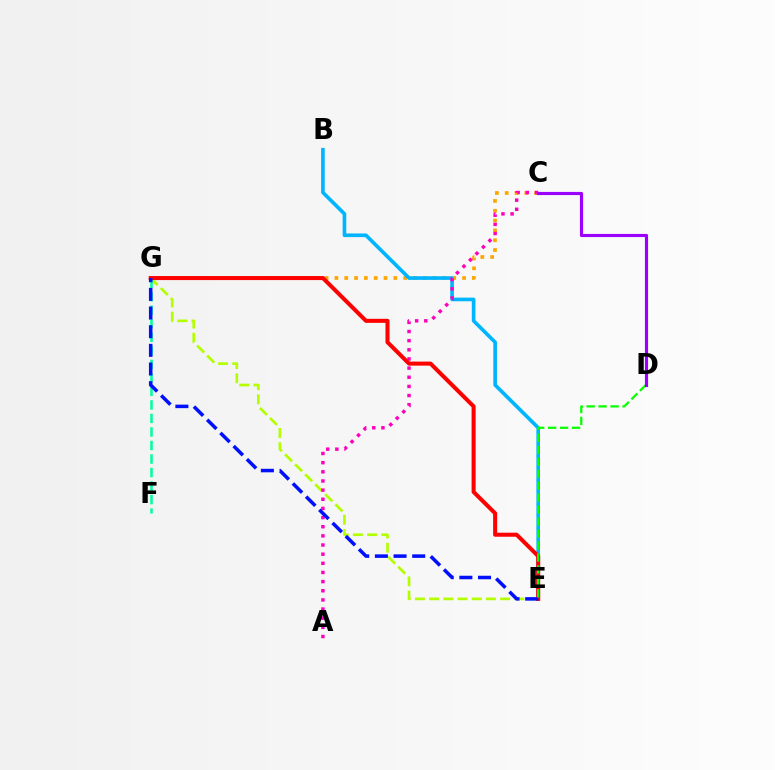{('C', 'G'): [{'color': '#ffa500', 'line_style': 'dotted', 'thickness': 2.67}], ('B', 'E'): [{'color': '#00b5ff', 'line_style': 'solid', 'thickness': 2.62}], ('E', 'G'): [{'color': '#b3ff00', 'line_style': 'dashed', 'thickness': 1.93}, {'color': '#ff0000', 'line_style': 'solid', 'thickness': 2.91}, {'color': '#0010ff', 'line_style': 'dashed', 'thickness': 2.53}], ('F', 'G'): [{'color': '#00ff9d', 'line_style': 'dashed', 'thickness': 1.84}], ('A', 'C'): [{'color': '#ff00bd', 'line_style': 'dotted', 'thickness': 2.49}], ('D', 'E'): [{'color': '#08ff00', 'line_style': 'dashed', 'thickness': 1.63}], ('C', 'D'): [{'color': '#9b00ff', 'line_style': 'solid', 'thickness': 2.27}]}